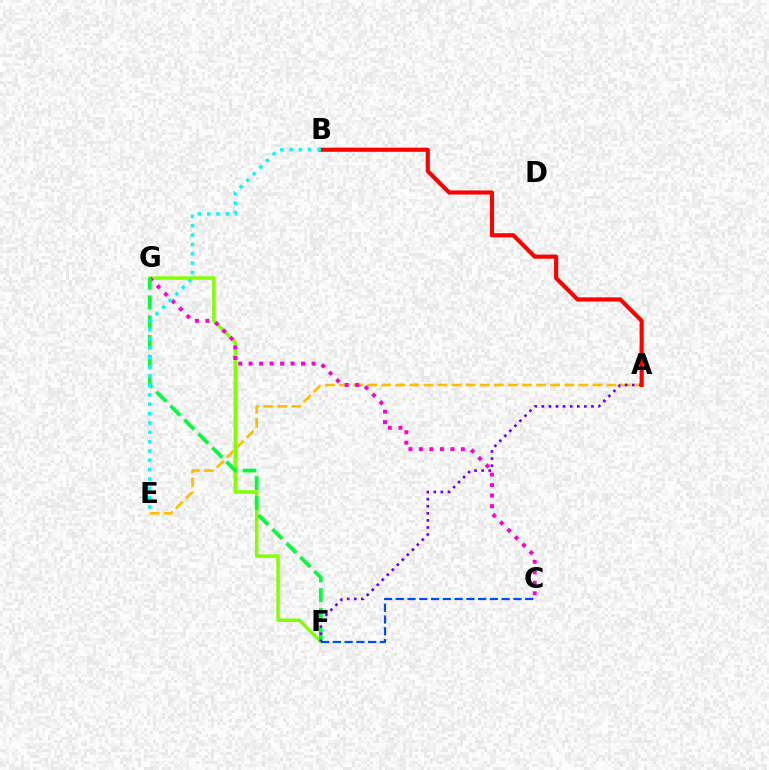{('A', 'E'): [{'color': '#ffbd00', 'line_style': 'dashed', 'thickness': 1.91}], ('F', 'G'): [{'color': '#84ff00', 'line_style': 'solid', 'thickness': 2.49}, {'color': '#00ff39', 'line_style': 'dashed', 'thickness': 2.69}], ('C', 'G'): [{'color': '#ff00cf', 'line_style': 'dotted', 'thickness': 2.85}], ('C', 'F'): [{'color': '#004bff', 'line_style': 'dashed', 'thickness': 1.6}], ('A', 'F'): [{'color': '#7200ff', 'line_style': 'dotted', 'thickness': 1.93}], ('A', 'B'): [{'color': '#ff0000', 'line_style': 'solid', 'thickness': 2.98}], ('B', 'E'): [{'color': '#00fff6', 'line_style': 'dotted', 'thickness': 2.54}]}